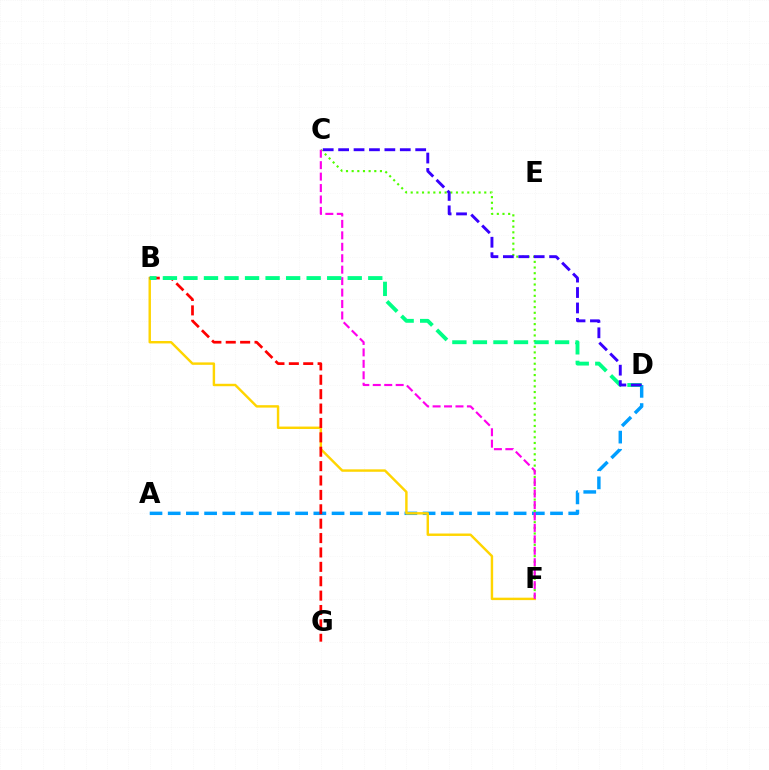{('A', 'D'): [{'color': '#009eff', 'line_style': 'dashed', 'thickness': 2.47}], ('B', 'F'): [{'color': '#ffd500', 'line_style': 'solid', 'thickness': 1.75}], ('C', 'F'): [{'color': '#4fff00', 'line_style': 'dotted', 'thickness': 1.54}, {'color': '#ff00ed', 'line_style': 'dashed', 'thickness': 1.55}], ('B', 'G'): [{'color': '#ff0000', 'line_style': 'dashed', 'thickness': 1.95}], ('B', 'D'): [{'color': '#00ff86', 'line_style': 'dashed', 'thickness': 2.79}], ('C', 'D'): [{'color': '#3700ff', 'line_style': 'dashed', 'thickness': 2.09}]}